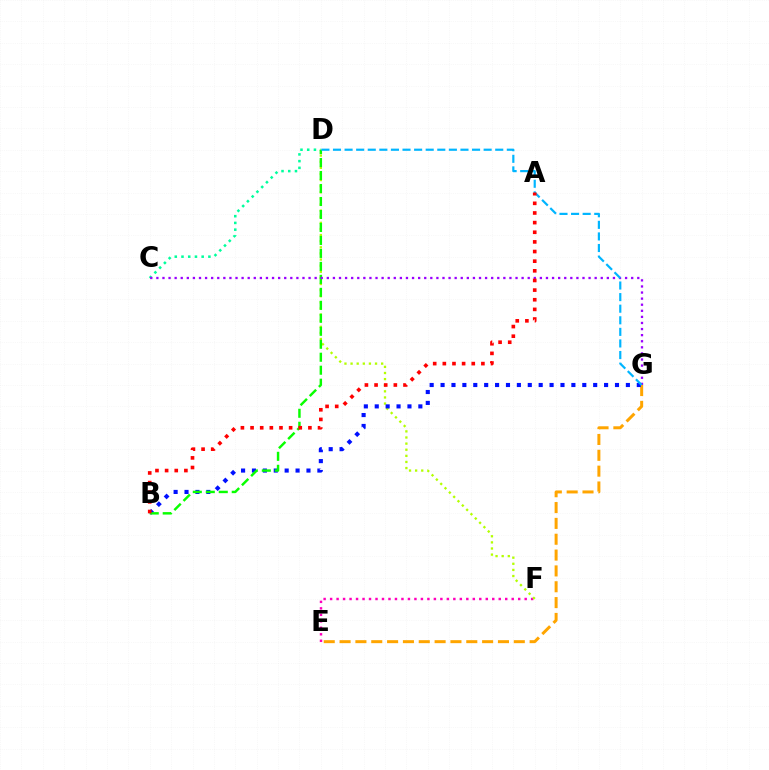{('C', 'D'): [{'color': '#00ff9d', 'line_style': 'dotted', 'thickness': 1.83}], ('E', 'G'): [{'color': '#ffa500', 'line_style': 'dashed', 'thickness': 2.15}], ('E', 'F'): [{'color': '#ff00bd', 'line_style': 'dotted', 'thickness': 1.76}], ('D', 'F'): [{'color': '#b3ff00', 'line_style': 'dotted', 'thickness': 1.66}], ('B', 'G'): [{'color': '#0010ff', 'line_style': 'dotted', 'thickness': 2.96}], ('B', 'D'): [{'color': '#08ff00', 'line_style': 'dashed', 'thickness': 1.76}], ('C', 'G'): [{'color': '#9b00ff', 'line_style': 'dotted', 'thickness': 1.65}], ('D', 'G'): [{'color': '#00b5ff', 'line_style': 'dashed', 'thickness': 1.57}], ('A', 'B'): [{'color': '#ff0000', 'line_style': 'dotted', 'thickness': 2.62}]}